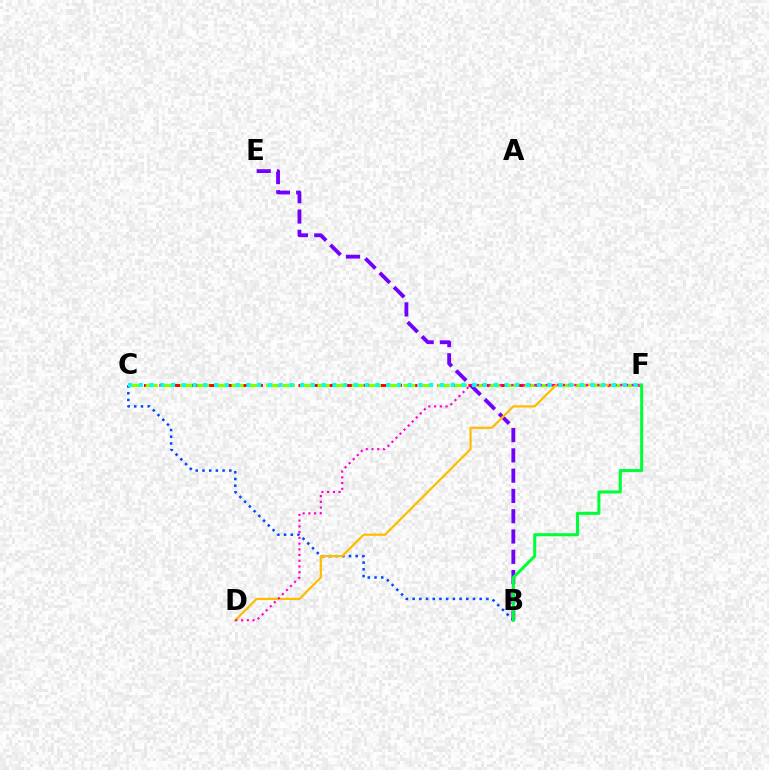{('C', 'F'): [{'color': '#ff0000', 'line_style': 'dashed', 'thickness': 2.1}, {'color': '#84ff00', 'line_style': 'dashed', 'thickness': 2.33}, {'color': '#00fff6', 'line_style': 'dotted', 'thickness': 2.92}], ('B', 'C'): [{'color': '#004bff', 'line_style': 'dotted', 'thickness': 1.82}], ('B', 'E'): [{'color': '#7200ff', 'line_style': 'dashed', 'thickness': 2.75}], ('D', 'F'): [{'color': '#ffbd00', 'line_style': 'solid', 'thickness': 1.62}, {'color': '#ff00cf', 'line_style': 'dotted', 'thickness': 1.56}], ('B', 'F'): [{'color': '#00ff39', 'line_style': 'solid', 'thickness': 2.2}]}